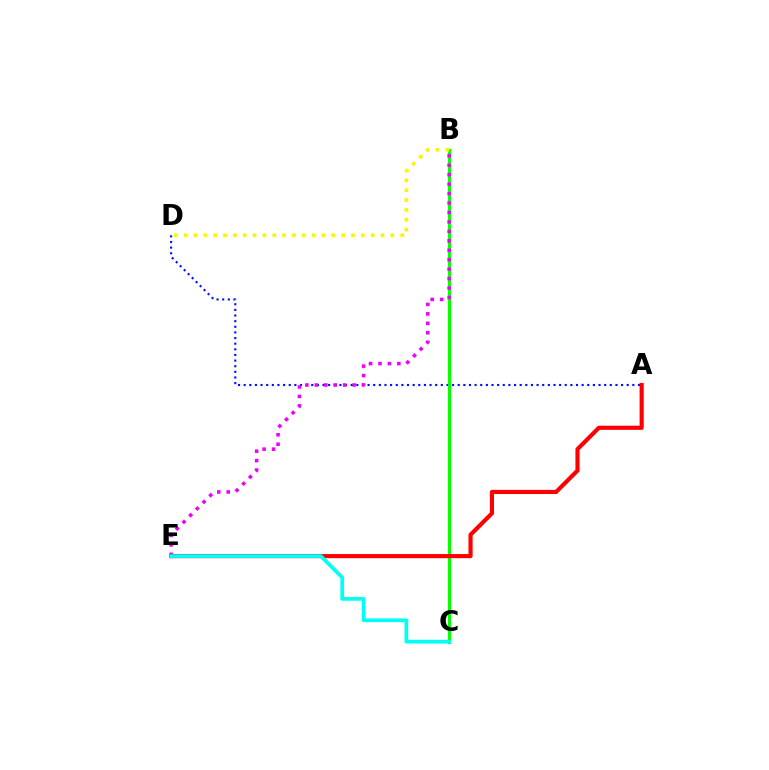{('A', 'D'): [{'color': '#0010ff', 'line_style': 'dotted', 'thickness': 1.53}], ('B', 'C'): [{'color': '#08ff00', 'line_style': 'solid', 'thickness': 2.3}], ('A', 'E'): [{'color': '#ff0000', 'line_style': 'solid', 'thickness': 2.98}], ('B', 'E'): [{'color': '#ee00ff', 'line_style': 'dotted', 'thickness': 2.57}], ('B', 'D'): [{'color': '#fcf500', 'line_style': 'dotted', 'thickness': 2.67}], ('C', 'E'): [{'color': '#00fff6', 'line_style': 'solid', 'thickness': 2.68}]}